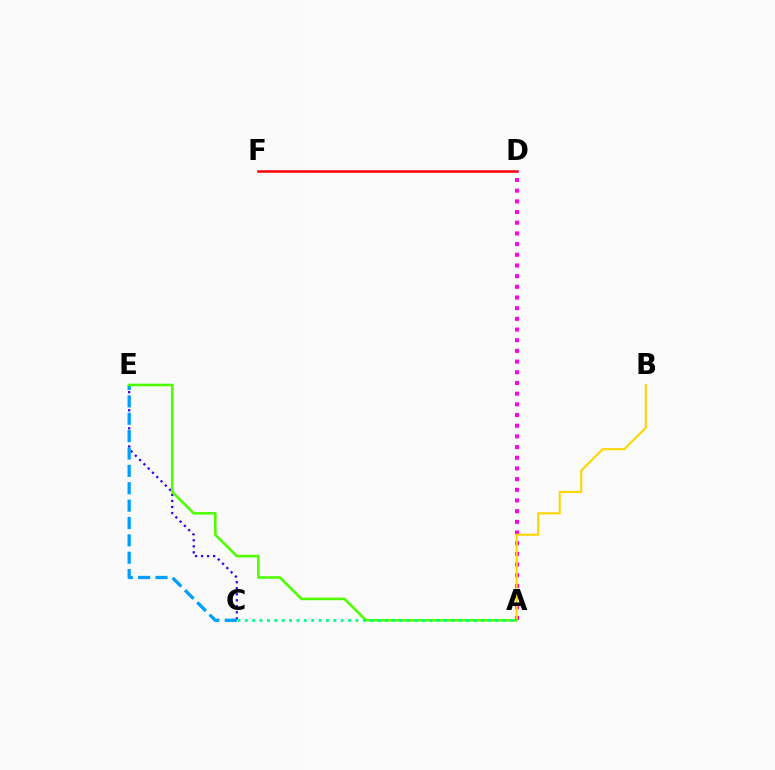{('D', 'F'): [{'color': '#ff0000', 'line_style': 'solid', 'thickness': 1.8}], ('A', 'D'): [{'color': '#ff00ed', 'line_style': 'dotted', 'thickness': 2.9}], ('C', 'E'): [{'color': '#3700ff', 'line_style': 'dotted', 'thickness': 1.64}, {'color': '#009eff', 'line_style': 'dashed', 'thickness': 2.36}], ('A', 'B'): [{'color': '#ffd500', 'line_style': 'solid', 'thickness': 1.52}], ('A', 'E'): [{'color': '#4fff00', 'line_style': 'solid', 'thickness': 1.88}], ('A', 'C'): [{'color': '#00ff86', 'line_style': 'dotted', 'thickness': 2.0}]}